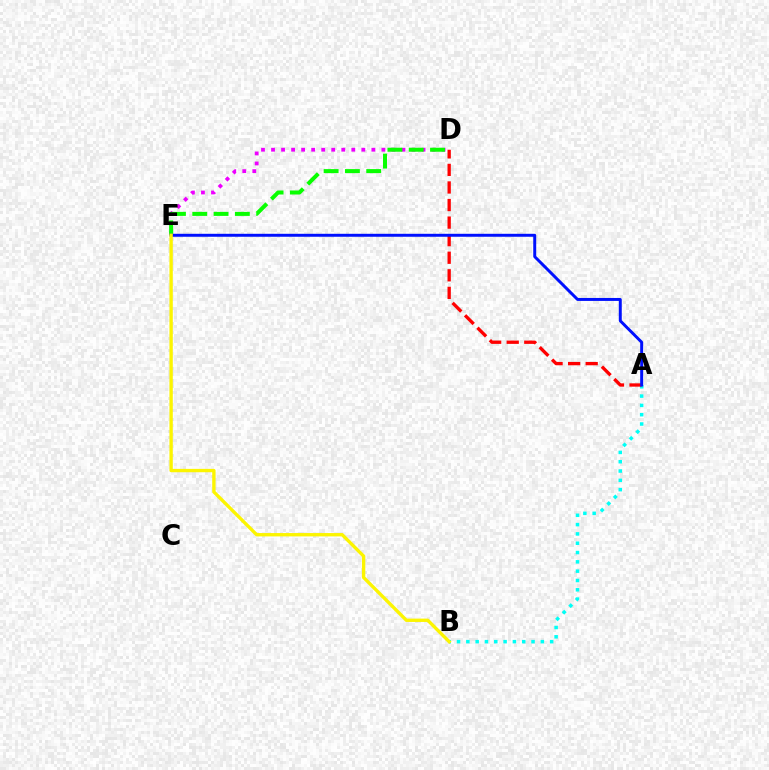{('D', 'E'): [{'color': '#ee00ff', 'line_style': 'dotted', 'thickness': 2.73}, {'color': '#08ff00', 'line_style': 'dashed', 'thickness': 2.89}], ('A', 'B'): [{'color': '#00fff6', 'line_style': 'dotted', 'thickness': 2.53}], ('A', 'D'): [{'color': '#ff0000', 'line_style': 'dashed', 'thickness': 2.39}], ('A', 'E'): [{'color': '#0010ff', 'line_style': 'solid', 'thickness': 2.13}], ('B', 'E'): [{'color': '#fcf500', 'line_style': 'solid', 'thickness': 2.41}]}